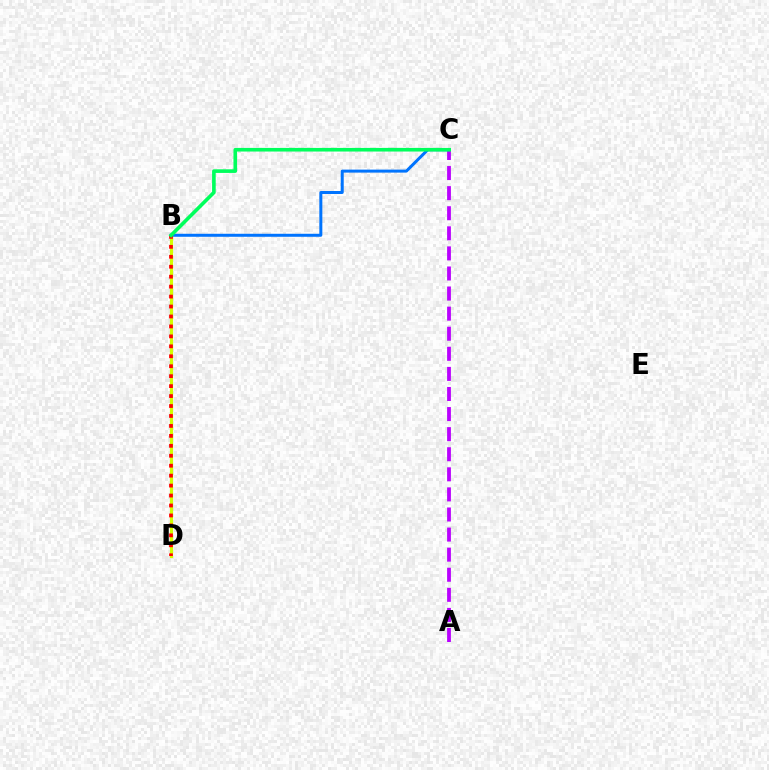{('B', 'D'): [{'color': '#d1ff00', 'line_style': 'solid', 'thickness': 2.3}, {'color': '#ff0000', 'line_style': 'dotted', 'thickness': 2.7}], ('A', 'C'): [{'color': '#b900ff', 'line_style': 'dashed', 'thickness': 2.73}], ('B', 'C'): [{'color': '#0074ff', 'line_style': 'solid', 'thickness': 2.16}, {'color': '#00ff5c', 'line_style': 'solid', 'thickness': 2.61}]}